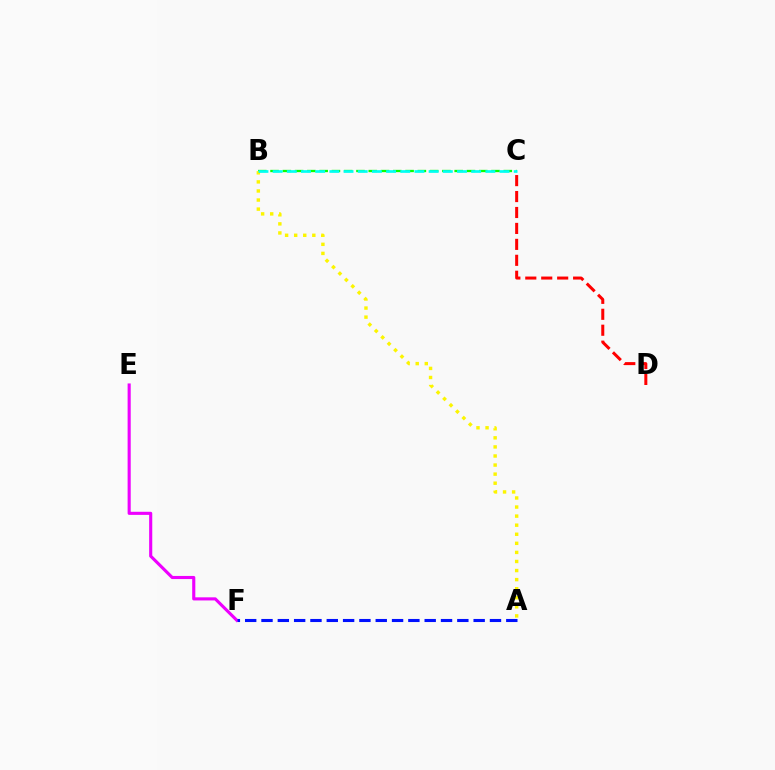{('E', 'F'): [{'color': '#ee00ff', 'line_style': 'solid', 'thickness': 2.24}], ('C', 'D'): [{'color': '#ff0000', 'line_style': 'dashed', 'thickness': 2.17}], ('B', 'C'): [{'color': '#08ff00', 'line_style': 'dashed', 'thickness': 1.67}, {'color': '#00fff6', 'line_style': 'dashed', 'thickness': 1.93}], ('A', 'F'): [{'color': '#0010ff', 'line_style': 'dashed', 'thickness': 2.22}], ('A', 'B'): [{'color': '#fcf500', 'line_style': 'dotted', 'thickness': 2.46}]}